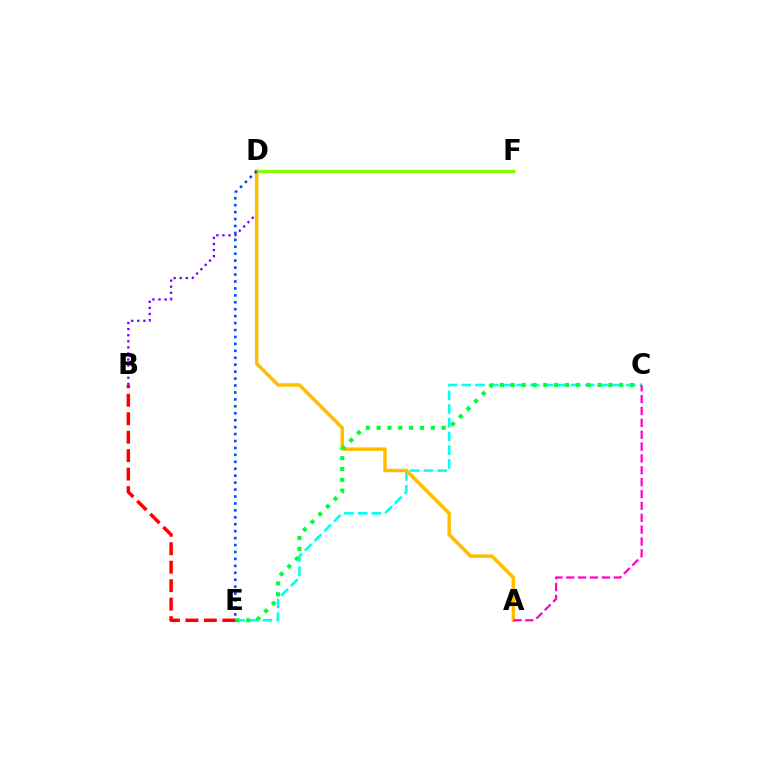{('C', 'E'): [{'color': '#00fff6', 'line_style': 'dashed', 'thickness': 1.86}, {'color': '#00ff39', 'line_style': 'dotted', 'thickness': 2.95}], ('D', 'F'): [{'color': '#84ff00', 'line_style': 'solid', 'thickness': 2.43}], ('B', 'D'): [{'color': '#7200ff', 'line_style': 'dotted', 'thickness': 1.65}], ('A', 'D'): [{'color': '#ffbd00', 'line_style': 'solid', 'thickness': 2.51}], ('A', 'C'): [{'color': '#ff00cf', 'line_style': 'dashed', 'thickness': 1.61}], ('B', 'E'): [{'color': '#ff0000', 'line_style': 'dashed', 'thickness': 2.51}], ('D', 'E'): [{'color': '#004bff', 'line_style': 'dotted', 'thickness': 1.88}]}